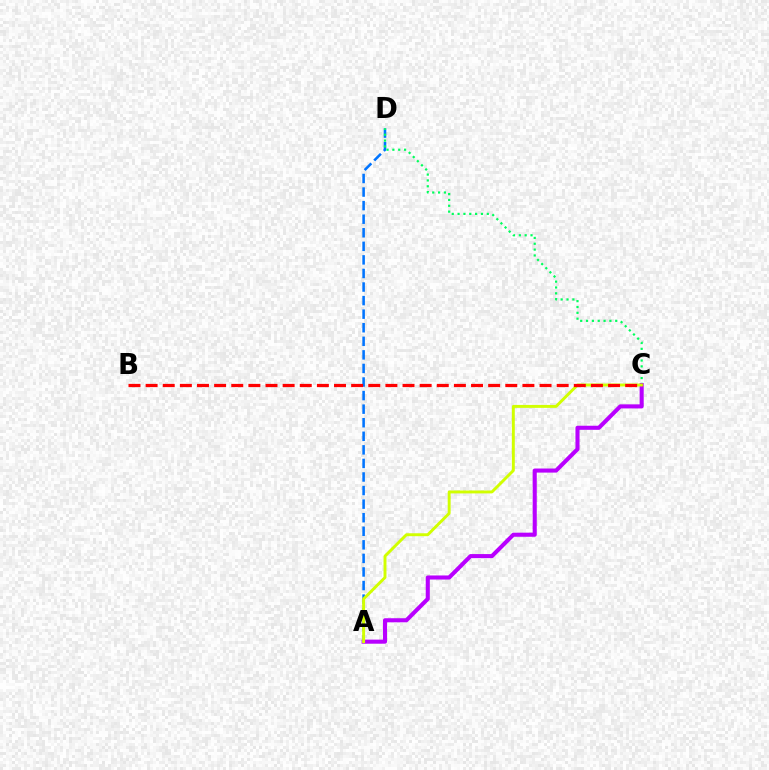{('A', 'D'): [{'color': '#0074ff', 'line_style': 'dashed', 'thickness': 1.84}], ('C', 'D'): [{'color': '#00ff5c', 'line_style': 'dotted', 'thickness': 1.59}], ('A', 'C'): [{'color': '#b900ff', 'line_style': 'solid', 'thickness': 2.93}, {'color': '#d1ff00', 'line_style': 'solid', 'thickness': 2.11}], ('B', 'C'): [{'color': '#ff0000', 'line_style': 'dashed', 'thickness': 2.33}]}